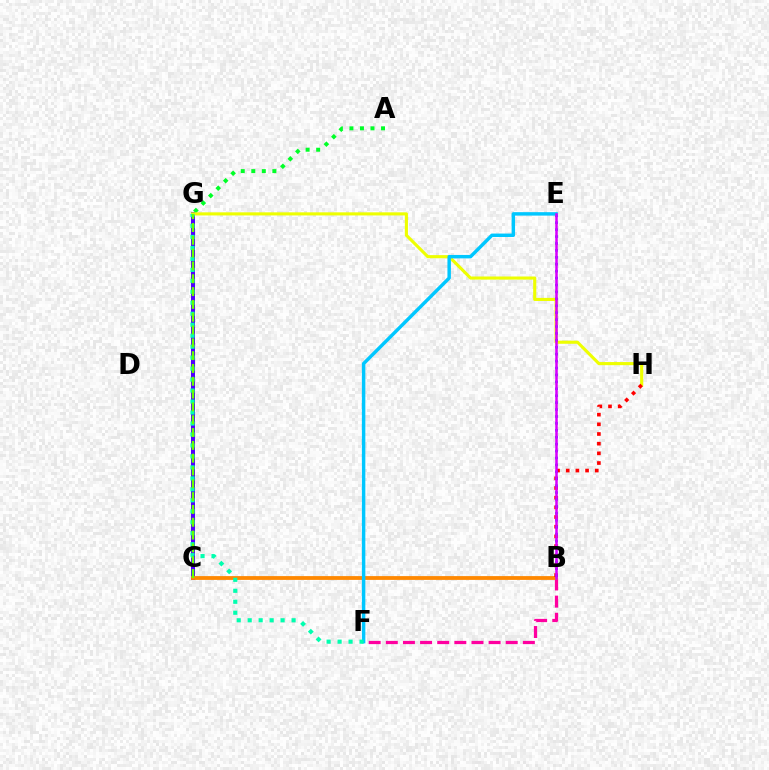{('A', 'G'): [{'color': '#00ff27', 'line_style': 'dotted', 'thickness': 2.86}], ('B', 'F'): [{'color': '#ff00a0', 'line_style': 'dashed', 'thickness': 2.33}], ('C', 'G'): [{'color': '#4f00ff', 'line_style': 'solid', 'thickness': 2.88}, {'color': '#66ff00', 'line_style': 'dashed', 'thickness': 1.74}], ('B', 'C'): [{'color': '#ff8800', 'line_style': 'solid', 'thickness': 2.74}], ('G', 'H'): [{'color': '#eeff00', 'line_style': 'solid', 'thickness': 2.24}], ('B', 'H'): [{'color': '#ff0000', 'line_style': 'dotted', 'thickness': 2.63}], ('B', 'E'): [{'color': '#003fff', 'line_style': 'dotted', 'thickness': 1.88}, {'color': '#d600ff', 'line_style': 'solid', 'thickness': 1.82}], ('E', 'F'): [{'color': '#00c7ff', 'line_style': 'solid', 'thickness': 2.48}], ('F', 'G'): [{'color': '#00ffaf', 'line_style': 'dotted', 'thickness': 2.98}]}